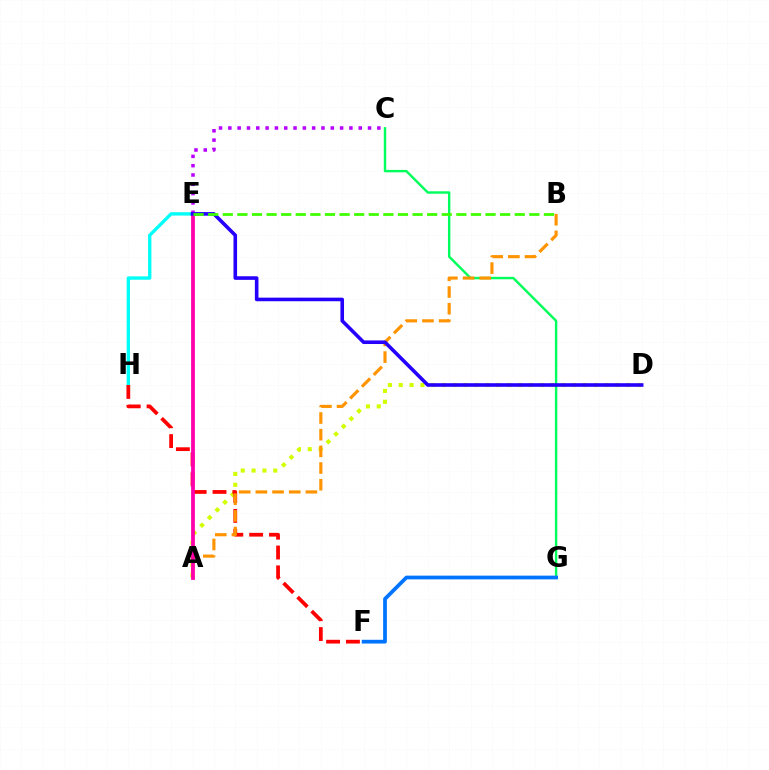{('E', 'H'): [{'color': '#00fff6', 'line_style': 'solid', 'thickness': 2.41}], ('A', 'D'): [{'color': '#d1ff00', 'line_style': 'dotted', 'thickness': 2.95}], ('C', 'G'): [{'color': '#00ff5c', 'line_style': 'solid', 'thickness': 1.75}], ('F', 'H'): [{'color': '#ff0000', 'line_style': 'dashed', 'thickness': 2.7}], ('F', 'G'): [{'color': '#0074ff', 'line_style': 'solid', 'thickness': 2.69}], ('C', 'E'): [{'color': '#b900ff', 'line_style': 'dotted', 'thickness': 2.53}], ('A', 'B'): [{'color': '#ff9400', 'line_style': 'dashed', 'thickness': 2.26}], ('A', 'E'): [{'color': '#ff00ac', 'line_style': 'solid', 'thickness': 2.72}], ('D', 'E'): [{'color': '#2500ff', 'line_style': 'solid', 'thickness': 2.59}], ('B', 'E'): [{'color': '#3dff00', 'line_style': 'dashed', 'thickness': 1.98}]}